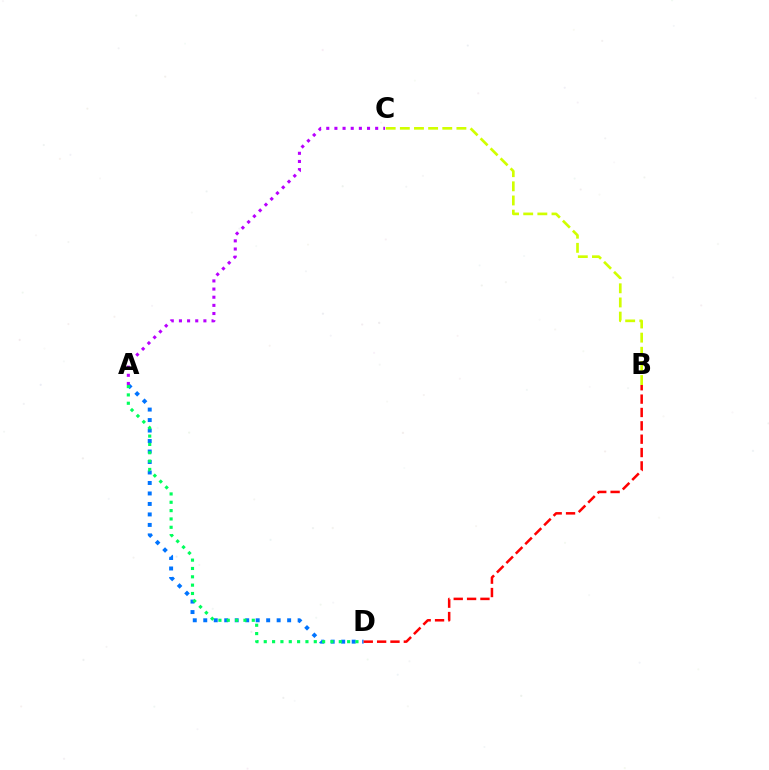{('A', 'D'): [{'color': '#0074ff', 'line_style': 'dotted', 'thickness': 2.85}, {'color': '#00ff5c', 'line_style': 'dotted', 'thickness': 2.27}], ('B', 'C'): [{'color': '#d1ff00', 'line_style': 'dashed', 'thickness': 1.92}], ('B', 'D'): [{'color': '#ff0000', 'line_style': 'dashed', 'thickness': 1.81}], ('A', 'C'): [{'color': '#b900ff', 'line_style': 'dotted', 'thickness': 2.21}]}